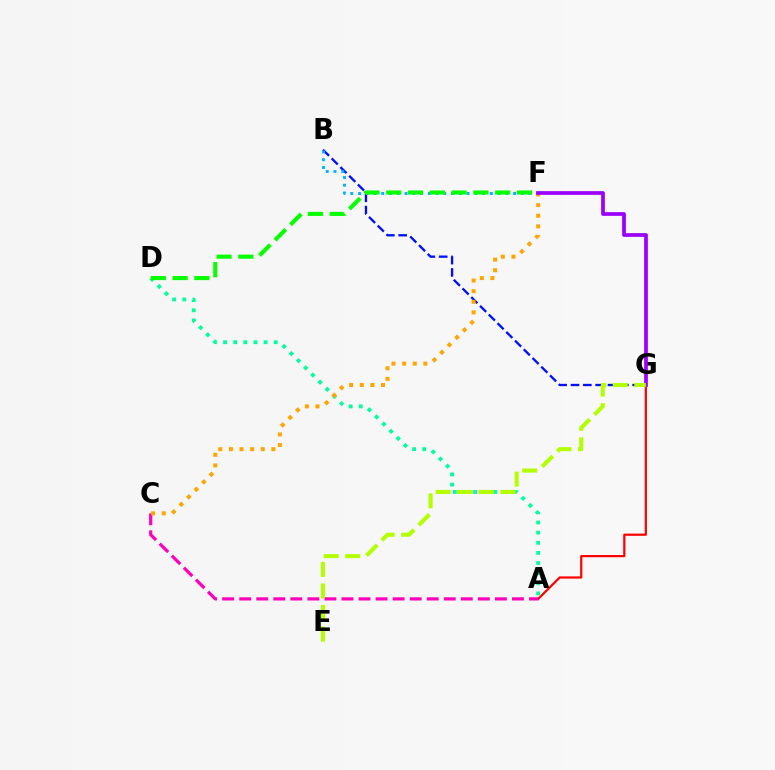{('B', 'G'): [{'color': '#0010ff', 'line_style': 'dashed', 'thickness': 1.68}], ('A', 'G'): [{'color': '#ff0000', 'line_style': 'solid', 'thickness': 1.59}], ('A', 'D'): [{'color': '#00ff9d', 'line_style': 'dotted', 'thickness': 2.75}], ('A', 'C'): [{'color': '#ff00bd', 'line_style': 'dashed', 'thickness': 2.32}], ('B', 'F'): [{'color': '#00b5ff', 'line_style': 'dotted', 'thickness': 2.11}], ('C', 'F'): [{'color': '#ffa500', 'line_style': 'dotted', 'thickness': 2.89}], ('F', 'G'): [{'color': '#9b00ff', 'line_style': 'solid', 'thickness': 2.68}], ('E', 'G'): [{'color': '#b3ff00', 'line_style': 'dashed', 'thickness': 2.93}], ('D', 'F'): [{'color': '#08ff00', 'line_style': 'dashed', 'thickness': 2.96}]}